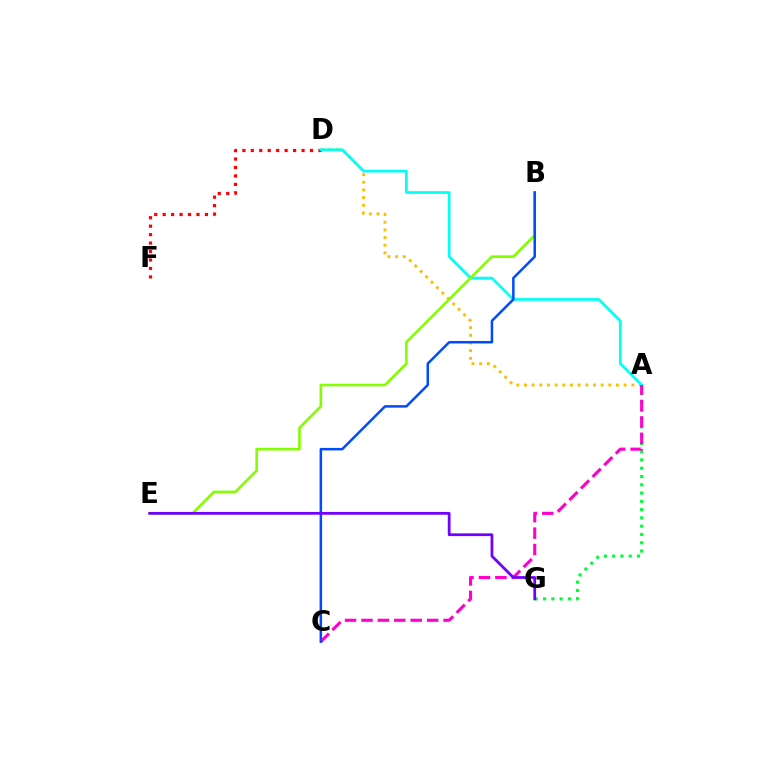{('A', 'D'): [{'color': '#ffbd00', 'line_style': 'dotted', 'thickness': 2.08}, {'color': '#00fff6', 'line_style': 'solid', 'thickness': 1.93}], ('D', 'F'): [{'color': '#ff0000', 'line_style': 'dotted', 'thickness': 2.3}], ('A', 'G'): [{'color': '#00ff39', 'line_style': 'dotted', 'thickness': 2.25}], ('B', 'E'): [{'color': '#84ff00', 'line_style': 'solid', 'thickness': 1.9}], ('A', 'C'): [{'color': '#ff00cf', 'line_style': 'dashed', 'thickness': 2.23}], ('B', 'C'): [{'color': '#004bff', 'line_style': 'solid', 'thickness': 1.81}], ('E', 'G'): [{'color': '#7200ff', 'line_style': 'solid', 'thickness': 1.99}]}